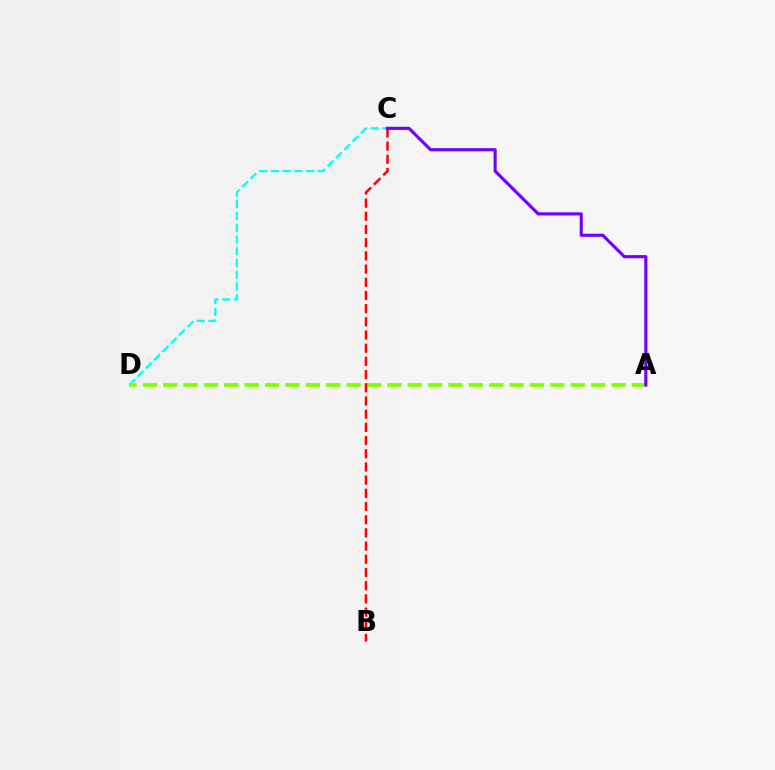{('C', 'D'): [{'color': '#00fff6', 'line_style': 'dashed', 'thickness': 1.59}], ('A', 'D'): [{'color': '#84ff00', 'line_style': 'dashed', 'thickness': 2.77}], ('B', 'C'): [{'color': '#ff0000', 'line_style': 'dashed', 'thickness': 1.79}], ('A', 'C'): [{'color': '#7200ff', 'line_style': 'solid', 'thickness': 2.25}]}